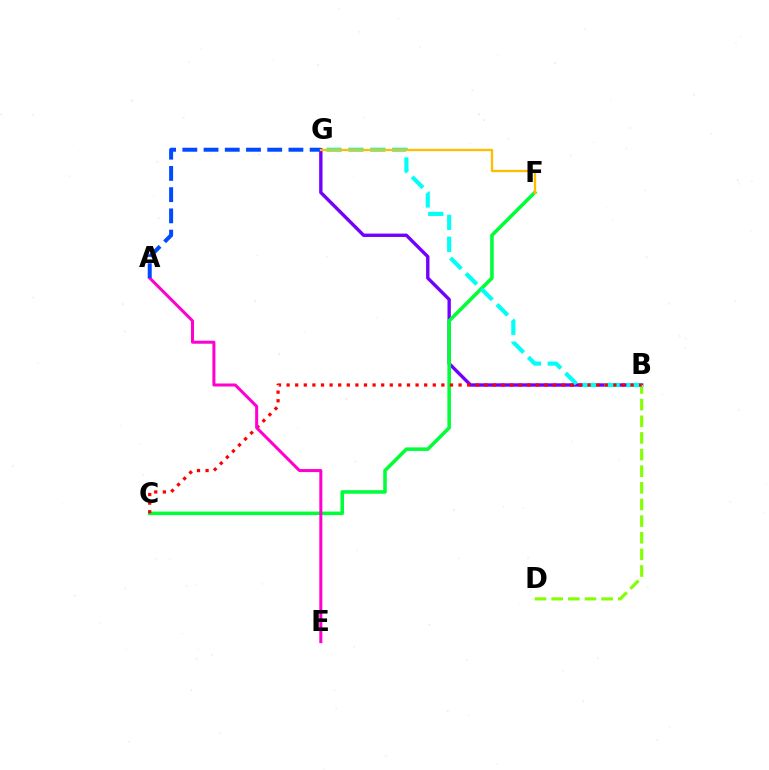{('B', 'G'): [{'color': '#7200ff', 'line_style': 'solid', 'thickness': 2.42}, {'color': '#00fff6', 'line_style': 'dashed', 'thickness': 2.98}], ('B', 'D'): [{'color': '#84ff00', 'line_style': 'dashed', 'thickness': 2.26}], ('C', 'F'): [{'color': '#00ff39', 'line_style': 'solid', 'thickness': 2.56}], ('B', 'C'): [{'color': '#ff0000', 'line_style': 'dotted', 'thickness': 2.34}], ('A', 'E'): [{'color': '#ff00cf', 'line_style': 'solid', 'thickness': 2.18}], ('A', 'G'): [{'color': '#004bff', 'line_style': 'dashed', 'thickness': 2.88}], ('F', 'G'): [{'color': '#ffbd00', 'line_style': 'solid', 'thickness': 1.67}]}